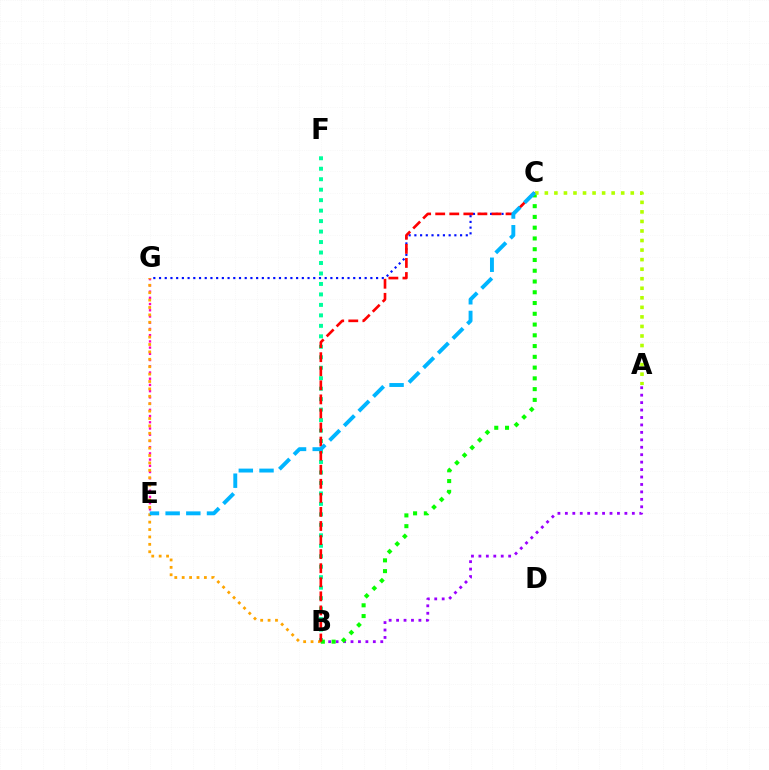{('E', 'G'): [{'color': '#ff00bd', 'line_style': 'dotted', 'thickness': 1.69}], ('B', 'F'): [{'color': '#00ff9d', 'line_style': 'dotted', 'thickness': 2.85}], ('B', 'G'): [{'color': '#ffa500', 'line_style': 'dotted', 'thickness': 2.01}], ('A', 'B'): [{'color': '#9b00ff', 'line_style': 'dotted', 'thickness': 2.02}], ('B', 'C'): [{'color': '#08ff00', 'line_style': 'dotted', 'thickness': 2.92}, {'color': '#ff0000', 'line_style': 'dashed', 'thickness': 1.91}], ('C', 'G'): [{'color': '#0010ff', 'line_style': 'dotted', 'thickness': 1.55}], ('A', 'C'): [{'color': '#b3ff00', 'line_style': 'dotted', 'thickness': 2.59}], ('C', 'E'): [{'color': '#00b5ff', 'line_style': 'dashed', 'thickness': 2.81}]}